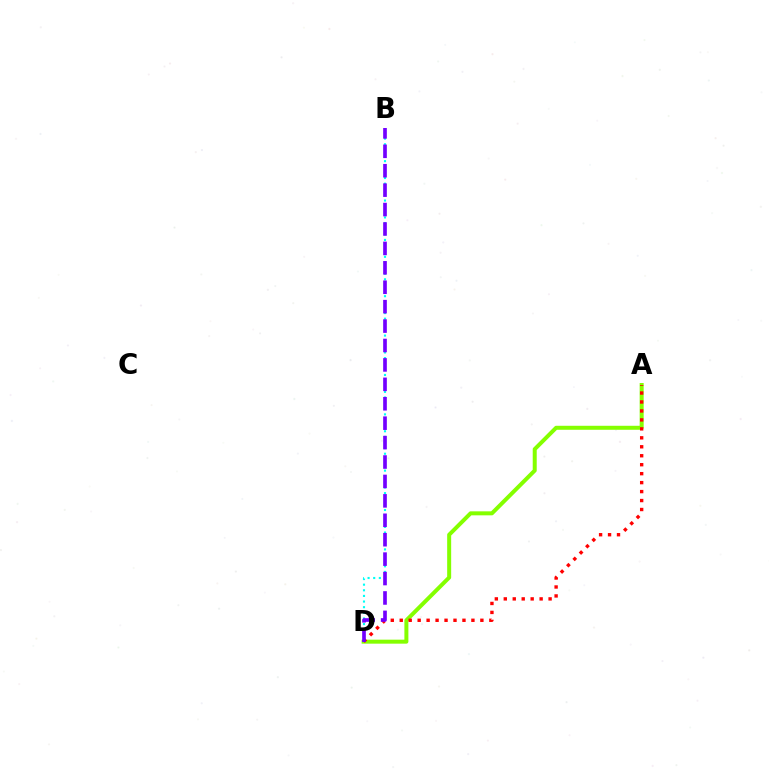{('A', 'D'): [{'color': '#84ff00', 'line_style': 'solid', 'thickness': 2.88}, {'color': '#ff0000', 'line_style': 'dotted', 'thickness': 2.43}], ('B', 'D'): [{'color': '#00fff6', 'line_style': 'dotted', 'thickness': 1.53}, {'color': '#7200ff', 'line_style': 'dashed', 'thickness': 2.64}]}